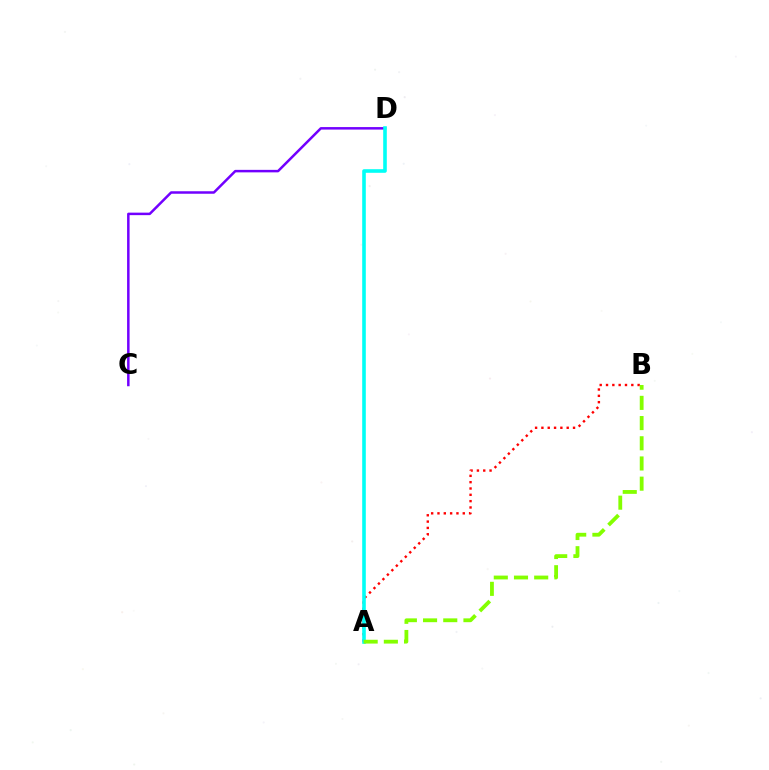{('C', 'D'): [{'color': '#7200ff', 'line_style': 'solid', 'thickness': 1.8}], ('A', 'B'): [{'color': '#ff0000', 'line_style': 'dotted', 'thickness': 1.72}, {'color': '#84ff00', 'line_style': 'dashed', 'thickness': 2.74}], ('A', 'D'): [{'color': '#00fff6', 'line_style': 'solid', 'thickness': 2.59}]}